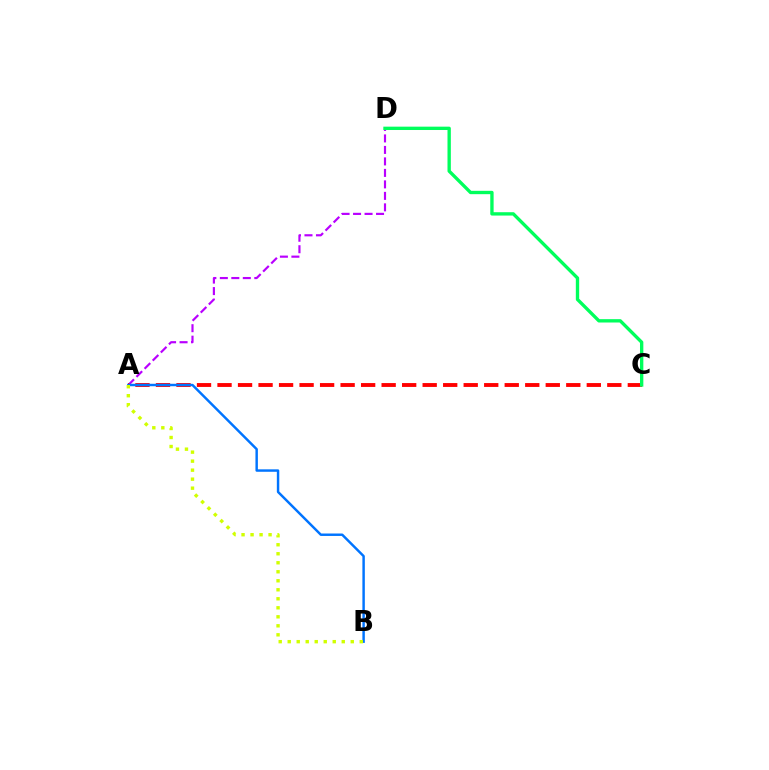{('A', 'D'): [{'color': '#b900ff', 'line_style': 'dashed', 'thickness': 1.56}], ('A', 'C'): [{'color': '#ff0000', 'line_style': 'dashed', 'thickness': 2.79}], ('A', 'B'): [{'color': '#0074ff', 'line_style': 'solid', 'thickness': 1.76}, {'color': '#d1ff00', 'line_style': 'dotted', 'thickness': 2.45}], ('C', 'D'): [{'color': '#00ff5c', 'line_style': 'solid', 'thickness': 2.41}]}